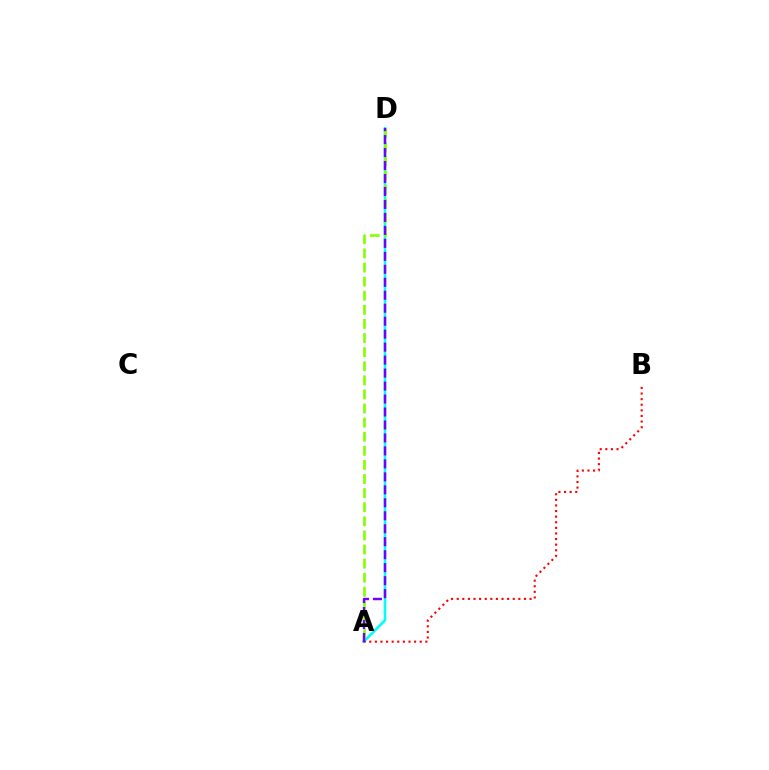{('A', 'D'): [{'color': '#00fff6', 'line_style': 'solid', 'thickness': 1.88}, {'color': '#84ff00', 'line_style': 'dashed', 'thickness': 1.92}, {'color': '#7200ff', 'line_style': 'dashed', 'thickness': 1.76}], ('A', 'B'): [{'color': '#ff0000', 'line_style': 'dotted', 'thickness': 1.52}]}